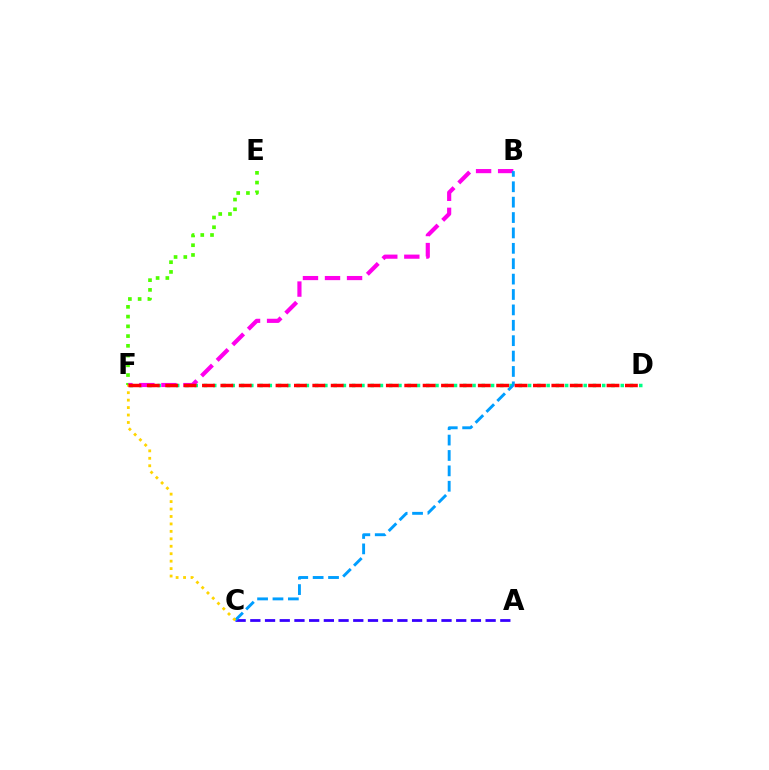{('E', 'F'): [{'color': '#4fff00', 'line_style': 'dotted', 'thickness': 2.65}], ('A', 'C'): [{'color': '#3700ff', 'line_style': 'dashed', 'thickness': 2.0}], ('D', 'F'): [{'color': '#00ff86', 'line_style': 'dotted', 'thickness': 2.52}, {'color': '#ff0000', 'line_style': 'dashed', 'thickness': 2.5}], ('B', 'F'): [{'color': '#ff00ed', 'line_style': 'dashed', 'thickness': 2.99}], ('B', 'C'): [{'color': '#009eff', 'line_style': 'dashed', 'thickness': 2.09}], ('C', 'F'): [{'color': '#ffd500', 'line_style': 'dotted', 'thickness': 2.02}]}